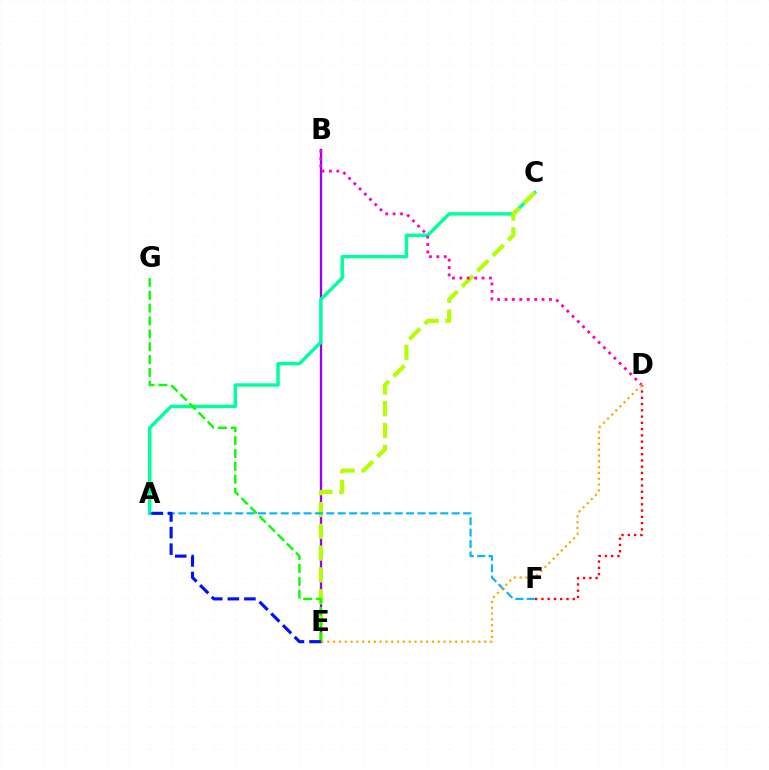{('B', 'E'): [{'color': '#9b00ff', 'line_style': 'solid', 'thickness': 1.67}], ('A', 'C'): [{'color': '#00ff9d', 'line_style': 'solid', 'thickness': 2.46}], ('C', 'E'): [{'color': '#b3ff00', 'line_style': 'dashed', 'thickness': 2.96}], ('A', 'F'): [{'color': '#00b5ff', 'line_style': 'dashed', 'thickness': 1.55}], ('D', 'F'): [{'color': '#ff0000', 'line_style': 'dotted', 'thickness': 1.7}], ('B', 'D'): [{'color': '#ff00bd', 'line_style': 'dotted', 'thickness': 2.01}], ('E', 'G'): [{'color': '#08ff00', 'line_style': 'dashed', 'thickness': 1.75}], ('D', 'E'): [{'color': '#ffa500', 'line_style': 'dotted', 'thickness': 1.58}], ('A', 'E'): [{'color': '#0010ff', 'line_style': 'dashed', 'thickness': 2.25}]}